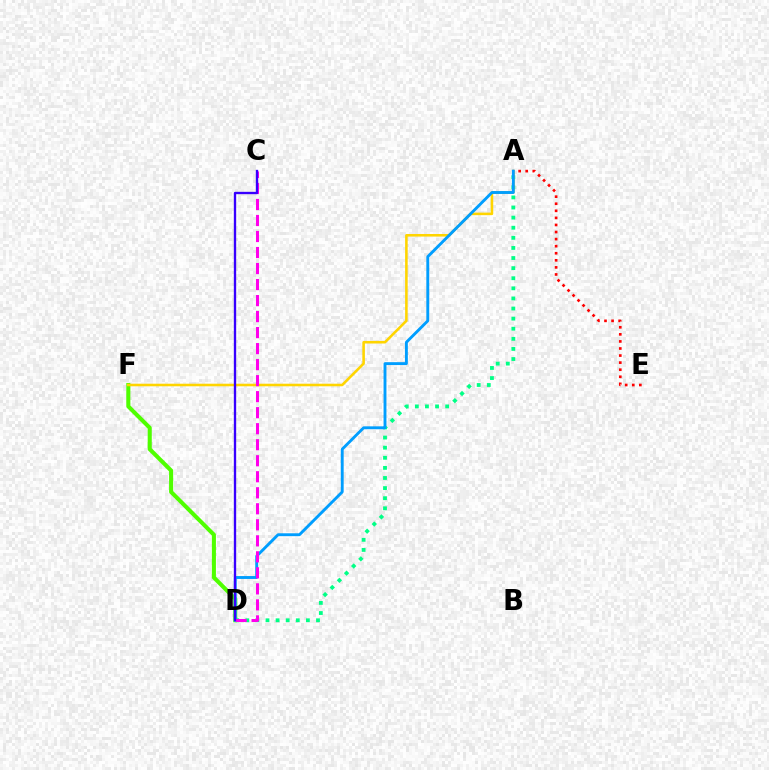{('A', 'E'): [{'color': '#ff0000', 'line_style': 'dotted', 'thickness': 1.92}], ('D', 'F'): [{'color': '#4fff00', 'line_style': 'solid', 'thickness': 2.93}], ('A', 'D'): [{'color': '#00ff86', 'line_style': 'dotted', 'thickness': 2.74}, {'color': '#009eff', 'line_style': 'solid', 'thickness': 2.07}], ('A', 'F'): [{'color': '#ffd500', 'line_style': 'solid', 'thickness': 1.85}], ('C', 'D'): [{'color': '#ff00ed', 'line_style': 'dashed', 'thickness': 2.18}, {'color': '#3700ff', 'line_style': 'solid', 'thickness': 1.69}]}